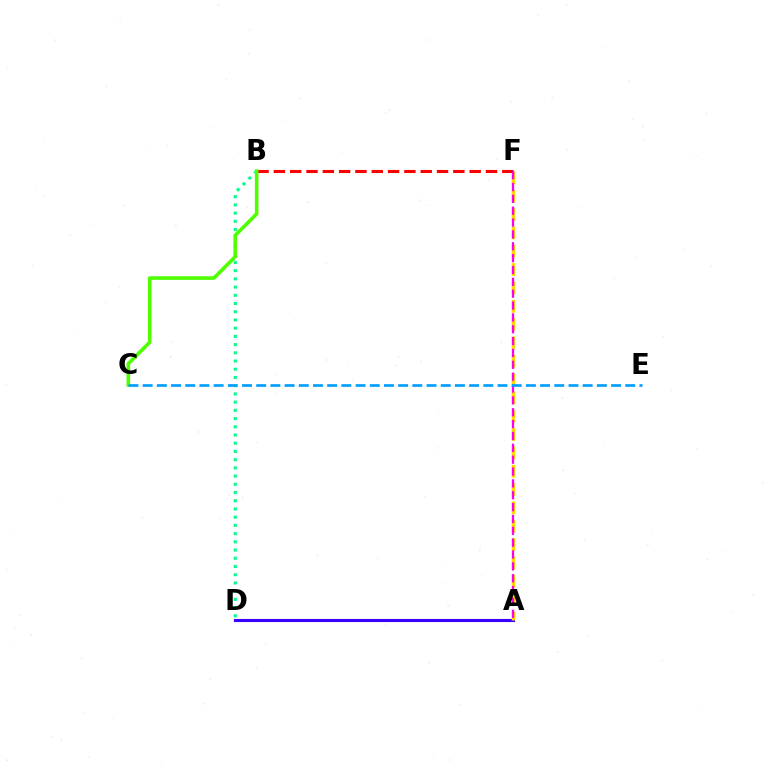{('A', 'D'): [{'color': '#3700ff', 'line_style': 'solid', 'thickness': 2.23}], ('A', 'F'): [{'color': '#ffd500', 'line_style': 'dashed', 'thickness': 2.49}, {'color': '#ff00ed', 'line_style': 'dashed', 'thickness': 1.61}], ('B', 'F'): [{'color': '#ff0000', 'line_style': 'dashed', 'thickness': 2.22}], ('B', 'D'): [{'color': '#00ff86', 'line_style': 'dotted', 'thickness': 2.23}], ('B', 'C'): [{'color': '#4fff00', 'line_style': 'solid', 'thickness': 2.59}], ('C', 'E'): [{'color': '#009eff', 'line_style': 'dashed', 'thickness': 1.93}]}